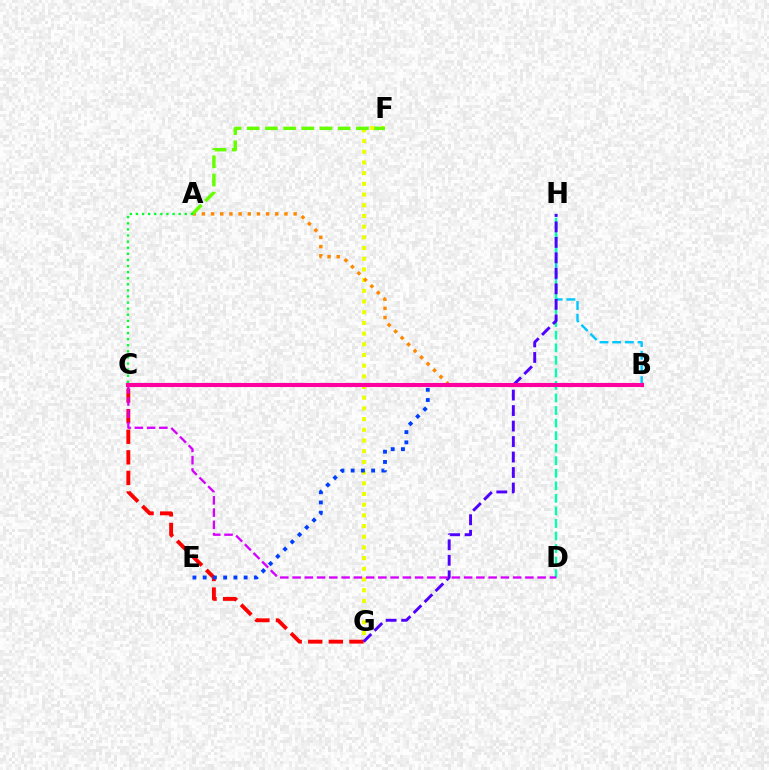{('F', 'G'): [{'color': '#eeff00', 'line_style': 'dotted', 'thickness': 2.91}], ('A', 'B'): [{'color': '#ff8800', 'line_style': 'dotted', 'thickness': 2.49}], ('A', 'F'): [{'color': '#66ff00', 'line_style': 'dashed', 'thickness': 2.47}], ('B', 'H'): [{'color': '#00c7ff', 'line_style': 'dashed', 'thickness': 1.72}], ('C', 'G'): [{'color': '#ff0000', 'line_style': 'dashed', 'thickness': 2.8}], ('D', 'H'): [{'color': '#00ffaf', 'line_style': 'dashed', 'thickness': 1.7}], ('G', 'H'): [{'color': '#4f00ff', 'line_style': 'dashed', 'thickness': 2.1}], ('B', 'E'): [{'color': '#003fff', 'line_style': 'dotted', 'thickness': 2.78}], ('A', 'C'): [{'color': '#00ff27', 'line_style': 'dotted', 'thickness': 1.66}], ('C', 'D'): [{'color': '#d600ff', 'line_style': 'dashed', 'thickness': 1.66}], ('B', 'C'): [{'color': '#ff00a0', 'line_style': 'solid', 'thickness': 2.95}]}